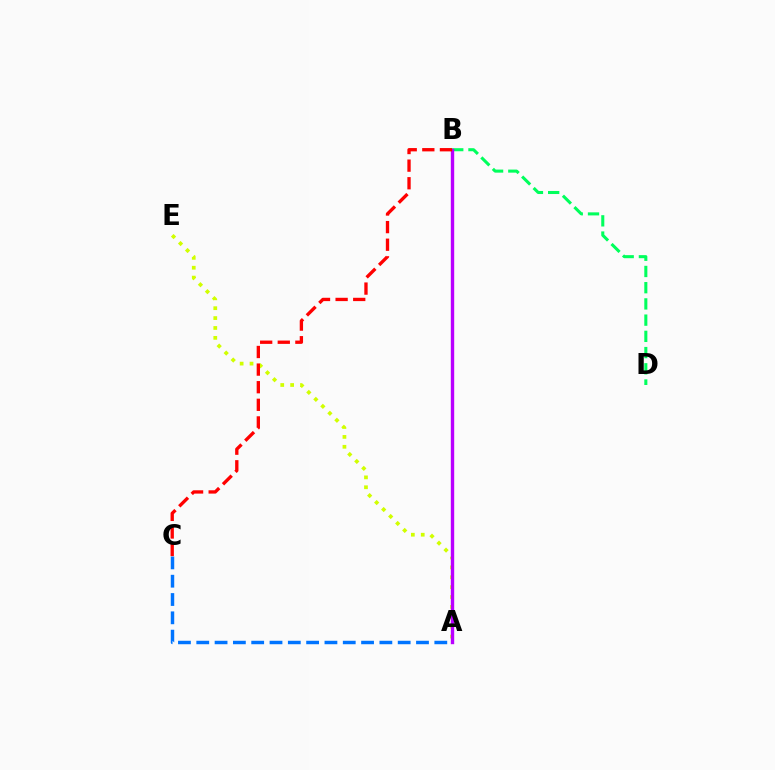{('A', 'E'): [{'color': '#d1ff00', 'line_style': 'dotted', 'thickness': 2.69}], ('B', 'D'): [{'color': '#00ff5c', 'line_style': 'dashed', 'thickness': 2.2}], ('A', 'C'): [{'color': '#0074ff', 'line_style': 'dashed', 'thickness': 2.49}], ('A', 'B'): [{'color': '#b900ff', 'line_style': 'solid', 'thickness': 2.43}], ('B', 'C'): [{'color': '#ff0000', 'line_style': 'dashed', 'thickness': 2.39}]}